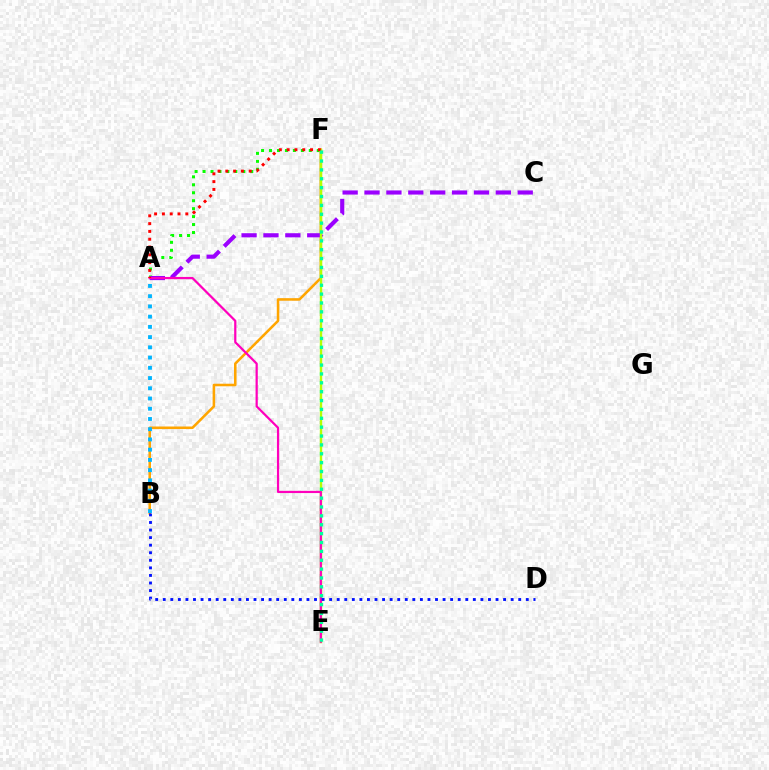{('A', 'F'): [{'color': '#08ff00', 'line_style': 'dotted', 'thickness': 2.16}, {'color': '#ff0000', 'line_style': 'dotted', 'thickness': 2.12}], ('B', 'F'): [{'color': '#ffa500', 'line_style': 'solid', 'thickness': 1.84}], ('A', 'C'): [{'color': '#9b00ff', 'line_style': 'dashed', 'thickness': 2.97}], ('A', 'B'): [{'color': '#00b5ff', 'line_style': 'dotted', 'thickness': 2.78}], ('E', 'F'): [{'color': '#b3ff00', 'line_style': 'solid', 'thickness': 1.72}, {'color': '#00ff9d', 'line_style': 'dotted', 'thickness': 2.41}], ('A', 'E'): [{'color': '#ff00bd', 'line_style': 'solid', 'thickness': 1.6}], ('B', 'D'): [{'color': '#0010ff', 'line_style': 'dotted', 'thickness': 2.05}]}